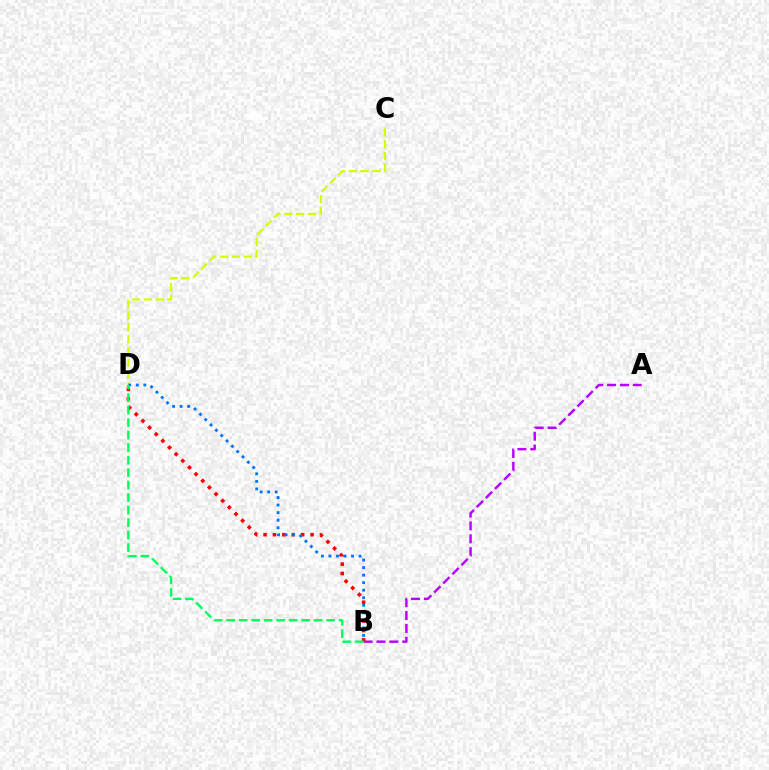{('A', 'B'): [{'color': '#b900ff', 'line_style': 'dashed', 'thickness': 1.75}], ('B', 'D'): [{'color': '#ff0000', 'line_style': 'dotted', 'thickness': 2.56}, {'color': '#0074ff', 'line_style': 'dotted', 'thickness': 2.05}, {'color': '#00ff5c', 'line_style': 'dashed', 'thickness': 1.7}], ('C', 'D'): [{'color': '#d1ff00', 'line_style': 'dashed', 'thickness': 1.61}]}